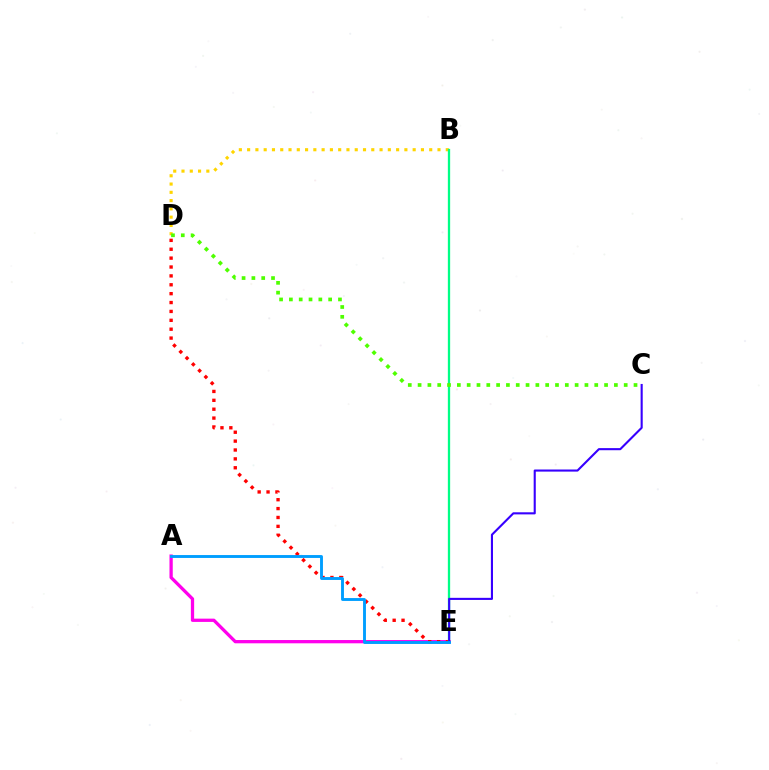{('B', 'D'): [{'color': '#ffd500', 'line_style': 'dotted', 'thickness': 2.25}], ('A', 'E'): [{'color': '#ff00ed', 'line_style': 'solid', 'thickness': 2.36}, {'color': '#009eff', 'line_style': 'solid', 'thickness': 2.08}], ('D', 'E'): [{'color': '#ff0000', 'line_style': 'dotted', 'thickness': 2.41}], ('B', 'E'): [{'color': '#00ff86', 'line_style': 'solid', 'thickness': 1.65}], ('C', 'E'): [{'color': '#3700ff', 'line_style': 'solid', 'thickness': 1.51}], ('C', 'D'): [{'color': '#4fff00', 'line_style': 'dotted', 'thickness': 2.67}]}